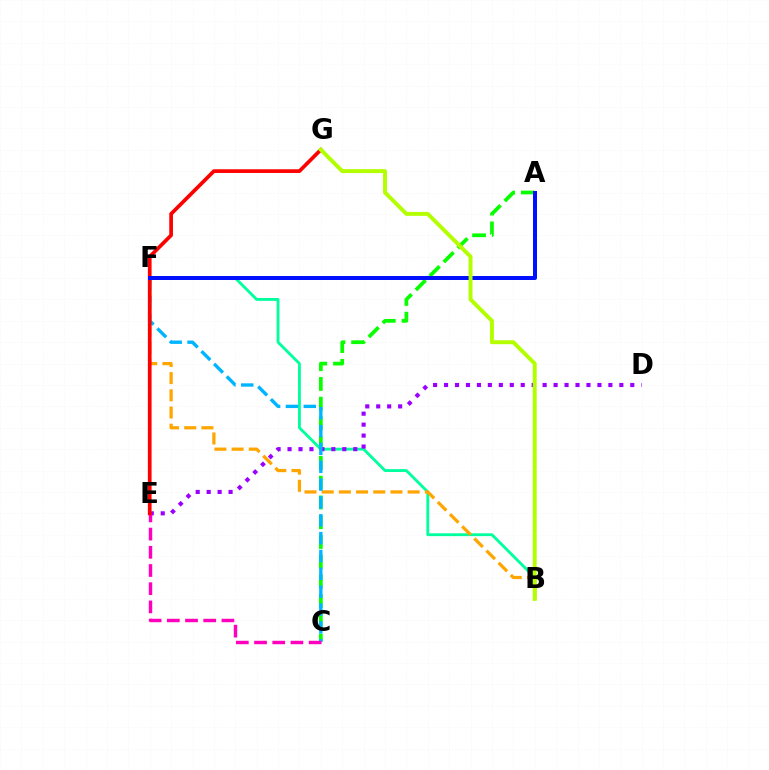{('B', 'F'): [{'color': '#00ff9d', 'line_style': 'solid', 'thickness': 2.04}, {'color': '#ffa500', 'line_style': 'dashed', 'thickness': 2.34}], ('A', 'C'): [{'color': '#08ff00', 'line_style': 'dashed', 'thickness': 2.68}], ('D', 'E'): [{'color': '#9b00ff', 'line_style': 'dotted', 'thickness': 2.98}], ('C', 'F'): [{'color': '#00b5ff', 'line_style': 'dashed', 'thickness': 2.43}], ('C', 'E'): [{'color': '#ff00bd', 'line_style': 'dashed', 'thickness': 2.47}], ('E', 'G'): [{'color': '#ff0000', 'line_style': 'solid', 'thickness': 2.67}], ('A', 'F'): [{'color': '#0010ff', 'line_style': 'solid', 'thickness': 2.87}], ('B', 'G'): [{'color': '#b3ff00', 'line_style': 'solid', 'thickness': 2.83}]}